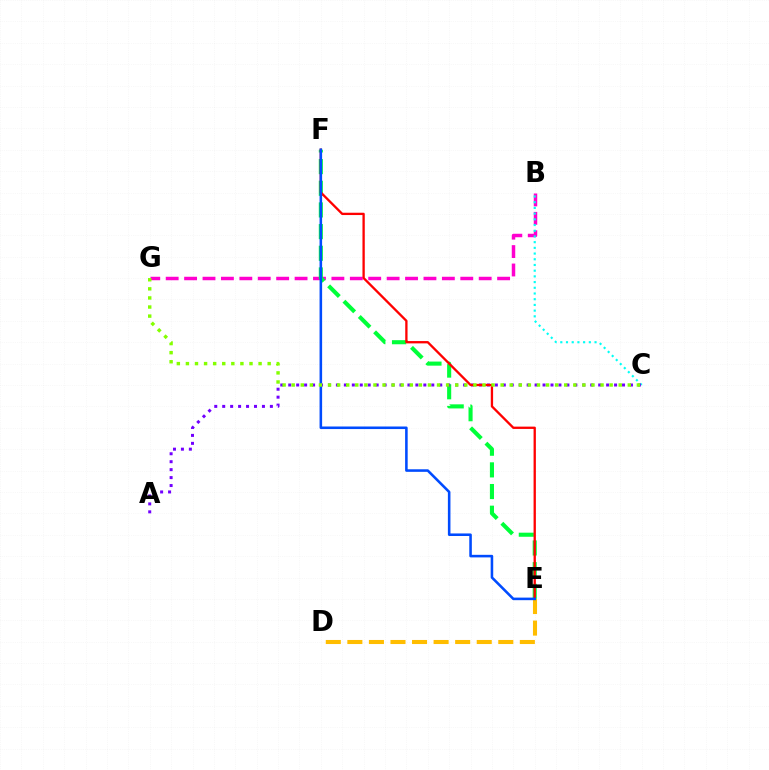{('D', 'E'): [{'color': '#ffbd00', 'line_style': 'dashed', 'thickness': 2.93}], ('B', 'G'): [{'color': '#ff00cf', 'line_style': 'dashed', 'thickness': 2.5}], ('E', 'F'): [{'color': '#00ff39', 'line_style': 'dashed', 'thickness': 2.94}, {'color': '#ff0000', 'line_style': 'solid', 'thickness': 1.67}, {'color': '#004bff', 'line_style': 'solid', 'thickness': 1.85}], ('B', 'C'): [{'color': '#00fff6', 'line_style': 'dotted', 'thickness': 1.55}], ('A', 'C'): [{'color': '#7200ff', 'line_style': 'dotted', 'thickness': 2.16}], ('C', 'G'): [{'color': '#84ff00', 'line_style': 'dotted', 'thickness': 2.47}]}